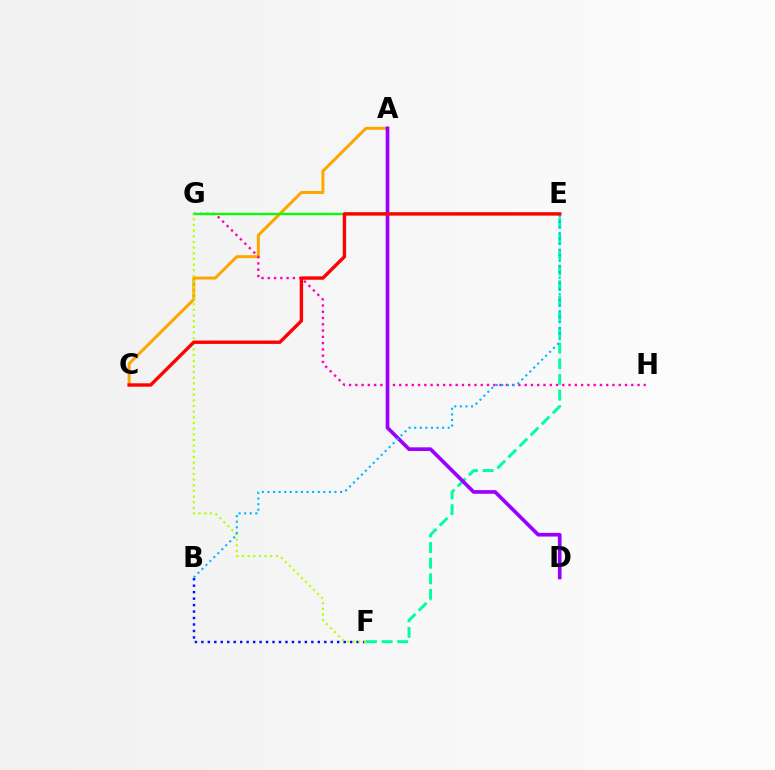{('E', 'F'): [{'color': '#00ff9d', 'line_style': 'dashed', 'thickness': 2.12}], ('A', 'C'): [{'color': '#ffa500', 'line_style': 'solid', 'thickness': 2.15}], ('G', 'H'): [{'color': '#ff00bd', 'line_style': 'dotted', 'thickness': 1.7}], ('B', 'F'): [{'color': '#0010ff', 'line_style': 'dotted', 'thickness': 1.76}], ('A', 'D'): [{'color': '#9b00ff', 'line_style': 'solid', 'thickness': 2.64}], ('E', 'G'): [{'color': '#08ff00', 'line_style': 'solid', 'thickness': 1.69}], ('F', 'G'): [{'color': '#b3ff00', 'line_style': 'dotted', 'thickness': 1.54}], ('B', 'E'): [{'color': '#00b5ff', 'line_style': 'dotted', 'thickness': 1.52}], ('C', 'E'): [{'color': '#ff0000', 'line_style': 'solid', 'thickness': 2.43}]}